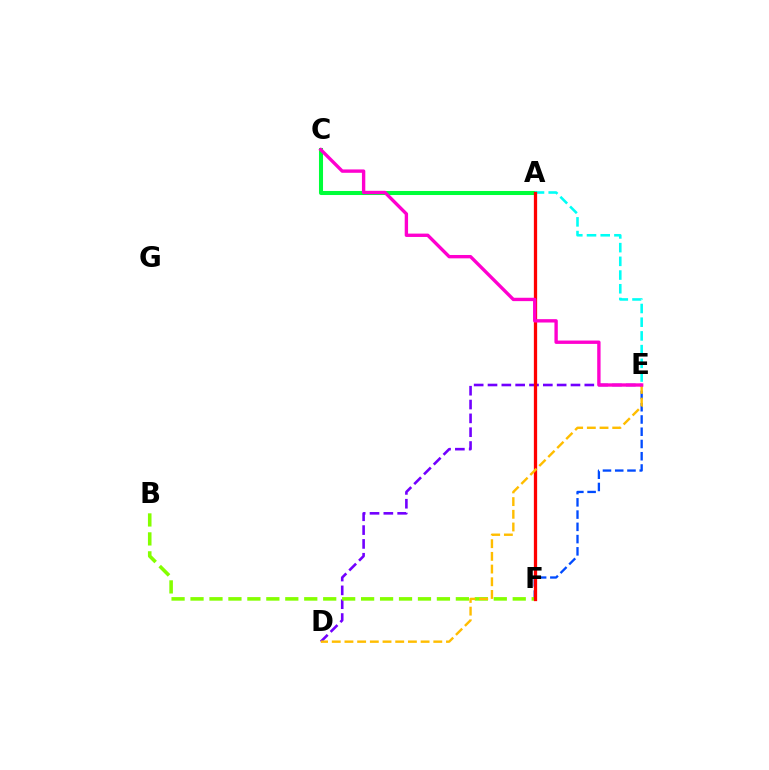{('D', 'E'): [{'color': '#7200ff', 'line_style': 'dashed', 'thickness': 1.88}, {'color': '#ffbd00', 'line_style': 'dashed', 'thickness': 1.72}], ('A', 'C'): [{'color': '#00ff39', 'line_style': 'solid', 'thickness': 2.91}], ('E', 'F'): [{'color': '#004bff', 'line_style': 'dashed', 'thickness': 1.66}], ('A', 'E'): [{'color': '#00fff6', 'line_style': 'dashed', 'thickness': 1.86}], ('B', 'F'): [{'color': '#84ff00', 'line_style': 'dashed', 'thickness': 2.57}], ('A', 'F'): [{'color': '#ff0000', 'line_style': 'solid', 'thickness': 2.36}], ('C', 'E'): [{'color': '#ff00cf', 'line_style': 'solid', 'thickness': 2.42}]}